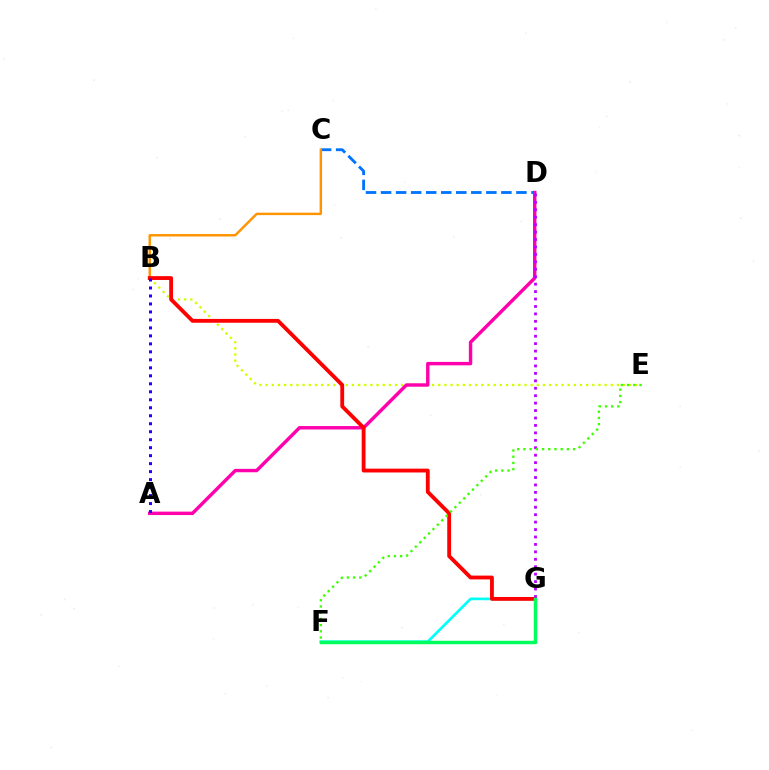{('C', 'D'): [{'color': '#0074ff', 'line_style': 'dashed', 'thickness': 2.04}], ('B', 'E'): [{'color': '#d1ff00', 'line_style': 'dotted', 'thickness': 1.67}], ('B', 'C'): [{'color': '#ff9400', 'line_style': 'solid', 'thickness': 1.75}], ('A', 'D'): [{'color': '#ff00ac', 'line_style': 'solid', 'thickness': 2.46}], ('F', 'G'): [{'color': '#00fff6', 'line_style': 'solid', 'thickness': 1.91}, {'color': '#00ff5c', 'line_style': 'solid', 'thickness': 2.49}], ('B', 'G'): [{'color': '#ff0000', 'line_style': 'solid', 'thickness': 2.76}], ('D', 'G'): [{'color': '#b900ff', 'line_style': 'dotted', 'thickness': 2.02}], ('A', 'B'): [{'color': '#2500ff', 'line_style': 'dotted', 'thickness': 2.17}], ('E', 'F'): [{'color': '#3dff00', 'line_style': 'dotted', 'thickness': 1.69}]}